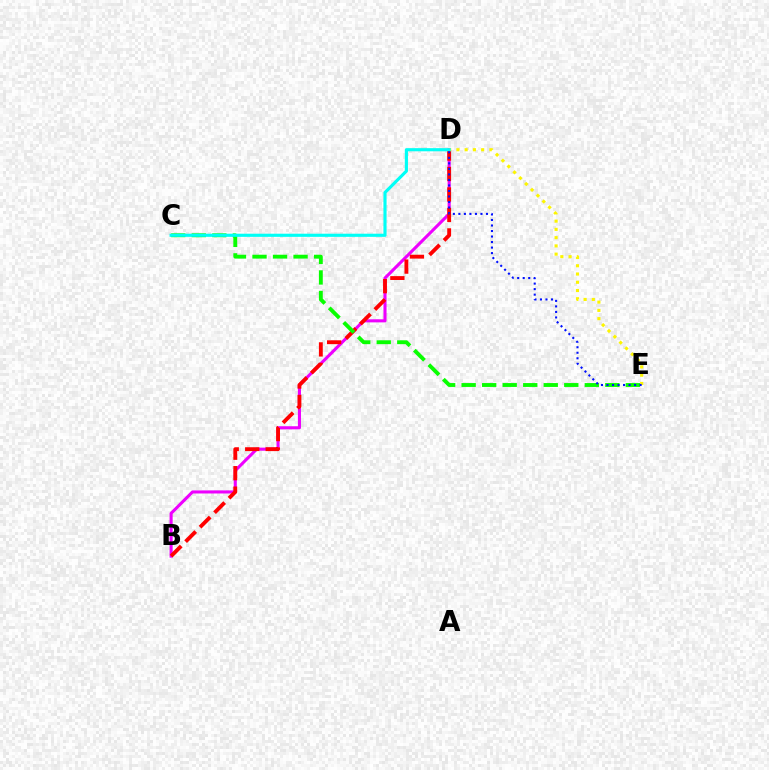{('B', 'D'): [{'color': '#ee00ff', 'line_style': 'solid', 'thickness': 2.22}, {'color': '#ff0000', 'line_style': 'dashed', 'thickness': 2.78}], ('D', 'E'): [{'color': '#fcf500', 'line_style': 'dotted', 'thickness': 2.24}, {'color': '#0010ff', 'line_style': 'dotted', 'thickness': 1.5}], ('C', 'E'): [{'color': '#08ff00', 'line_style': 'dashed', 'thickness': 2.79}], ('C', 'D'): [{'color': '#00fff6', 'line_style': 'solid', 'thickness': 2.26}]}